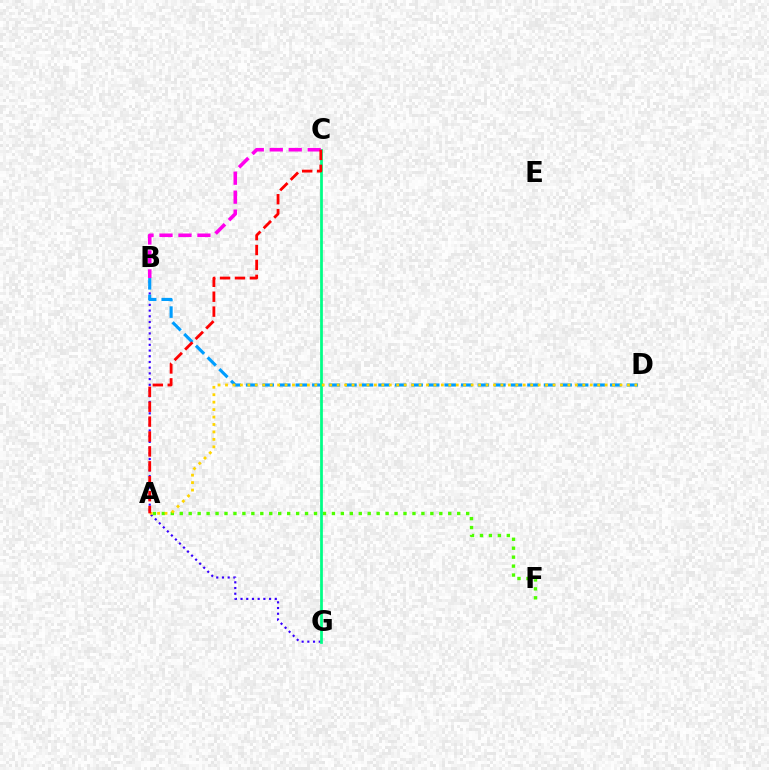{('B', 'G'): [{'color': '#3700ff', 'line_style': 'dotted', 'thickness': 1.55}], ('B', 'D'): [{'color': '#009eff', 'line_style': 'dashed', 'thickness': 2.25}], ('A', 'F'): [{'color': '#4fff00', 'line_style': 'dotted', 'thickness': 2.43}], ('C', 'G'): [{'color': '#00ff86', 'line_style': 'solid', 'thickness': 1.97}], ('A', 'D'): [{'color': '#ffd500', 'line_style': 'dotted', 'thickness': 2.02}], ('B', 'C'): [{'color': '#ff00ed', 'line_style': 'dashed', 'thickness': 2.58}], ('A', 'C'): [{'color': '#ff0000', 'line_style': 'dashed', 'thickness': 2.03}]}